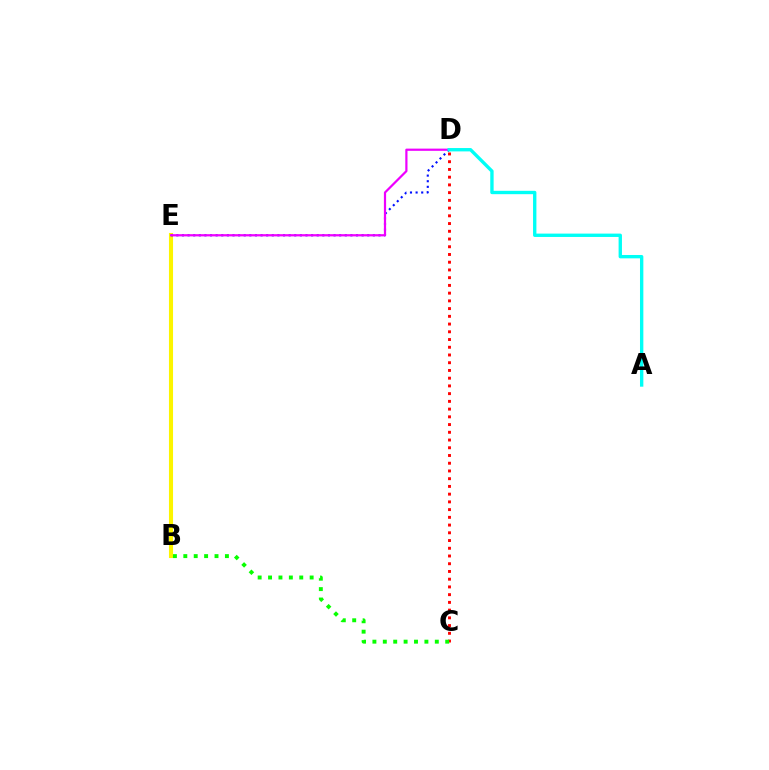{('C', 'D'): [{'color': '#ff0000', 'line_style': 'dotted', 'thickness': 2.1}], ('B', 'E'): [{'color': '#fcf500', 'line_style': 'solid', 'thickness': 2.94}], ('D', 'E'): [{'color': '#0010ff', 'line_style': 'dotted', 'thickness': 1.53}, {'color': '#ee00ff', 'line_style': 'solid', 'thickness': 1.59}], ('B', 'C'): [{'color': '#08ff00', 'line_style': 'dotted', 'thickness': 2.83}], ('A', 'D'): [{'color': '#00fff6', 'line_style': 'solid', 'thickness': 2.42}]}